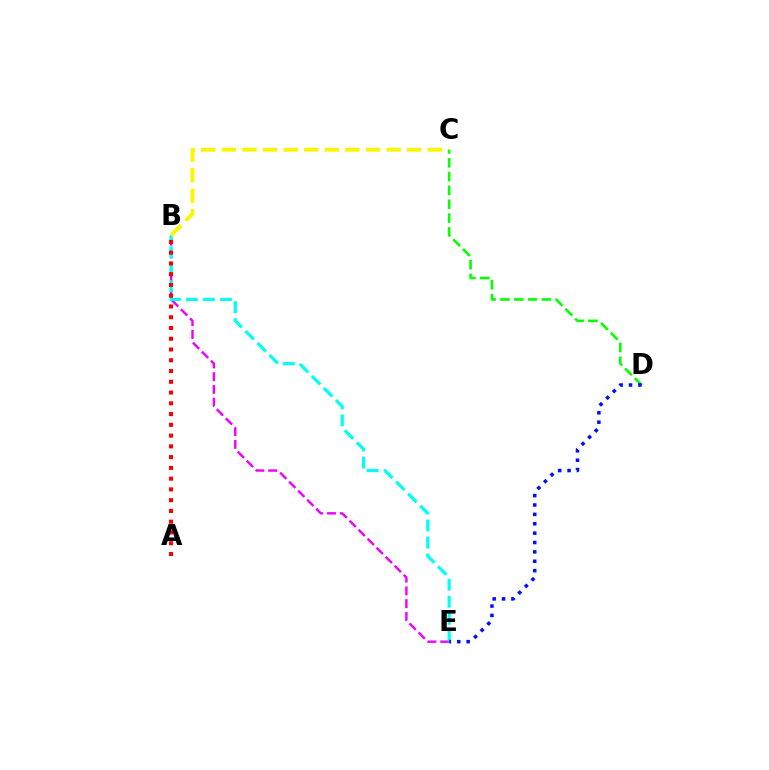{('B', 'E'): [{'color': '#ee00ff', 'line_style': 'dashed', 'thickness': 1.73}, {'color': '#00fff6', 'line_style': 'dashed', 'thickness': 2.31}], ('A', 'B'): [{'color': '#ff0000', 'line_style': 'dotted', 'thickness': 2.92}], ('B', 'C'): [{'color': '#fcf500', 'line_style': 'dashed', 'thickness': 2.8}], ('C', 'D'): [{'color': '#08ff00', 'line_style': 'dashed', 'thickness': 1.88}], ('D', 'E'): [{'color': '#0010ff', 'line_style': 'dotted', 'thickness': 2.55}]}